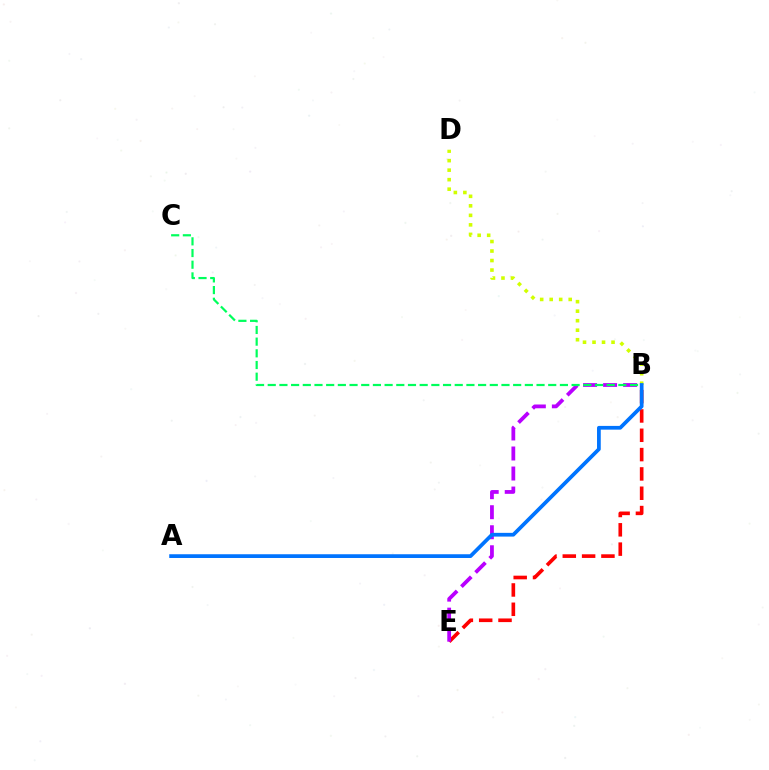{('B', 'E'): [{'color': '#ff0000', 'line_style': 'dashed', 'thickness': 2.62}, {'color': '#b900ff', 'line_style': 'dashed', 'thickness': 2.72}], ('B', 'C'): [{'color': '#00ff5c', 'line_style': 'dashed', 'thickness': 1.59}], ('B', 'D'): [{'color': '#d1ff00', 'line_style': 'dotted', 'thickness': 2.58}], ('A', 'B'): [{'color': '#0074ff', 'line_style': 'solid', 'thickness': 2.69}]}